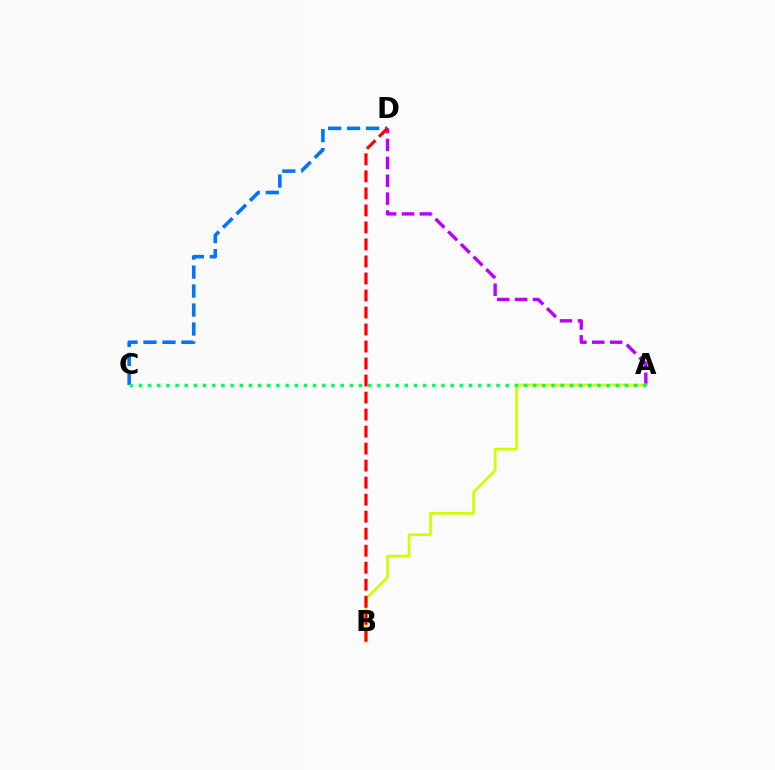{('C', 'D'): [{'color': '#0074ff', 'line_style': 'dashed', 'thickness': 2.58}], ('A', 'D'): [{'color': '#b900ff', 'line_style': 'dashed', 'thickness': 2.43}], ('A', 'B'): [{'color': '#d1ff00', 'line_style': 'solid', 'thickness': 1.97}], ('B', 'D'): [{'color': '#ff0000', 'line_style': 'dashed', 'thickness': 2.31}], ('A', 'C'): [{'color': '#00ff5c', 'line_style': 'dotted', 'thickness': 2.49}]}